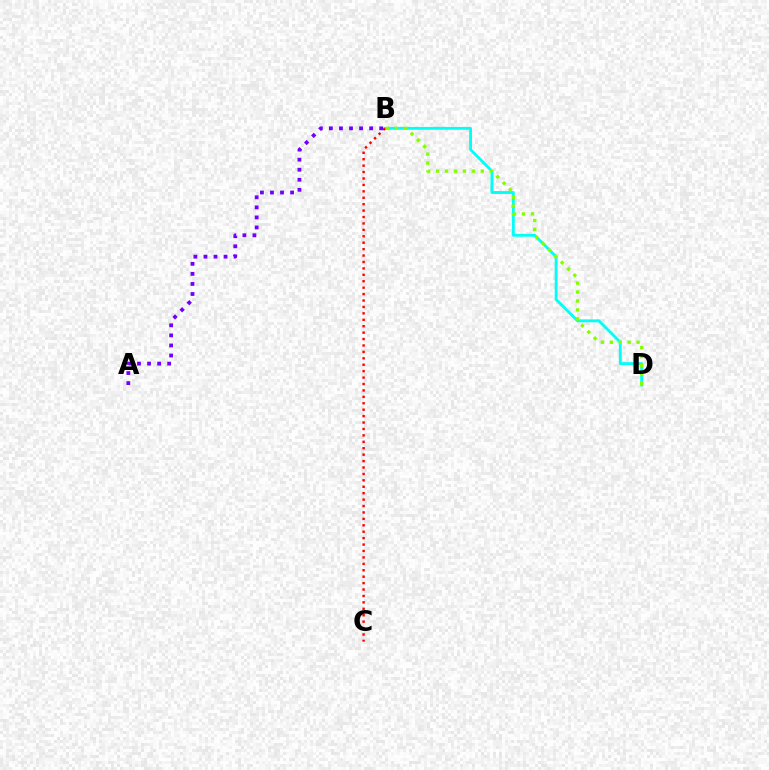{('B', 'D'): [{'color': '#00fff6', 'line_style': 'solid', 'thickness': 2.06}, {'color': '#84ff00', 'line_style': 'dotted', 'thickness': 2.43}], ('B', 'C'): [{'color': '#ff0000', 'line_style': 'dotted', 'thickness': 1.74}], ('A', 'B'): [{'color': '#7200ff', 'line_style': 'dotted', 'thickness': 2.73}]}